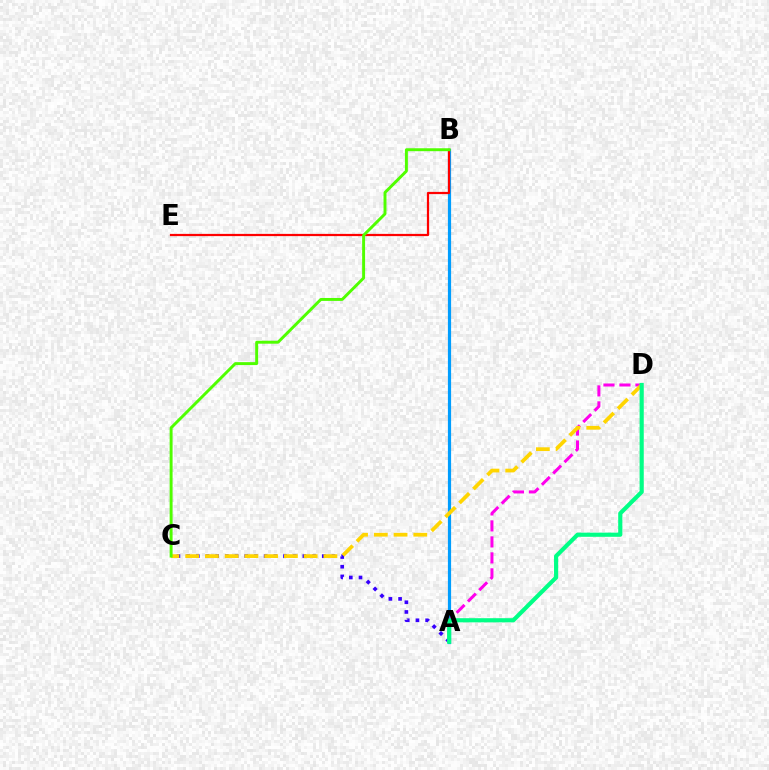{('A', 'B'): [{'color': '#009eff', 'line_style': 'solid', 'thickness': 2.3}], ('A', 'C'): [{'color': '#3700ff', 'line_style': 'dotted', 'thickness': 2.63}], ('A', 'D'): [{'color': '#ff00ed', 'line_style': 'dashed', 'thickness': 2.17}, {'color': '#00ff86', 'line_style': 'solid', 'thickness': 2.99}], ('C', 'D'): [{'color': '#ffd500', 'line_style': 'dashed', 'thickness': 2.68}], ('B', 'E'): [{'color': '#ff0000', 'line_style': 'solid', 'thickness': 1.6}], ('B', 'C'): [{'color': '#4fff00', 'line_style': 'solid', 'thickness': 2.11}]}